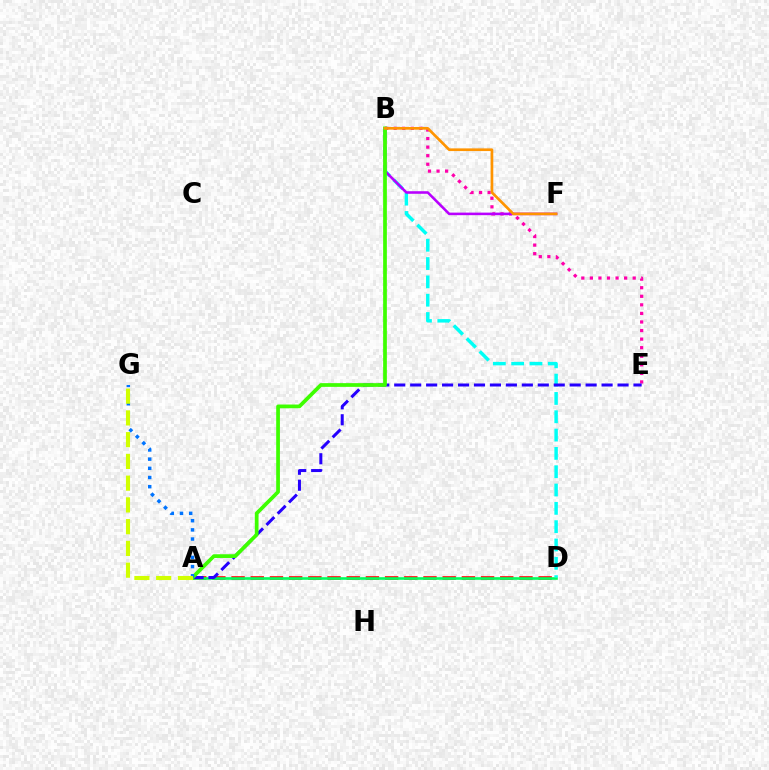{('B', 'E'): [{'color': '#ff00ac', 'line_style': 'dotted', 'thickness': 2.33}], ('A', 'D'): [{'color': '#ff0000', 'line_style': 'dashed', 'thickness': 2.61}, {'color': '#00ff5c', 'line_style': 'solid', 'thickness': 1.9}], ('B', 'D'): [{'color': '#00fff6', 'line_style': 'dashed', 'thickness': 2.49}], ('B', 'F'): [{'color': '#b900ff', 'line_style': 'solid', 'thickness': 1.85}, {'color': '#ff9400', 'line_style': 'solid', 'thickness': 1.93}], ('A', 'E'): [{'color': '#2500ff', 'line_style': 'dashed', 'thickness': 2.17}], ('A', 'B'): [{'color': '#3dff00', 'line_style': 'solid', 'thickness': 2.68}], ('A', 'G'): [{'color': '#0074ff', 'line_style': 'dotted', 'thickness': 2.49}, {'color': '#d1ff00', 'line_style': 'dashed', 'thickness': 2.95}]}